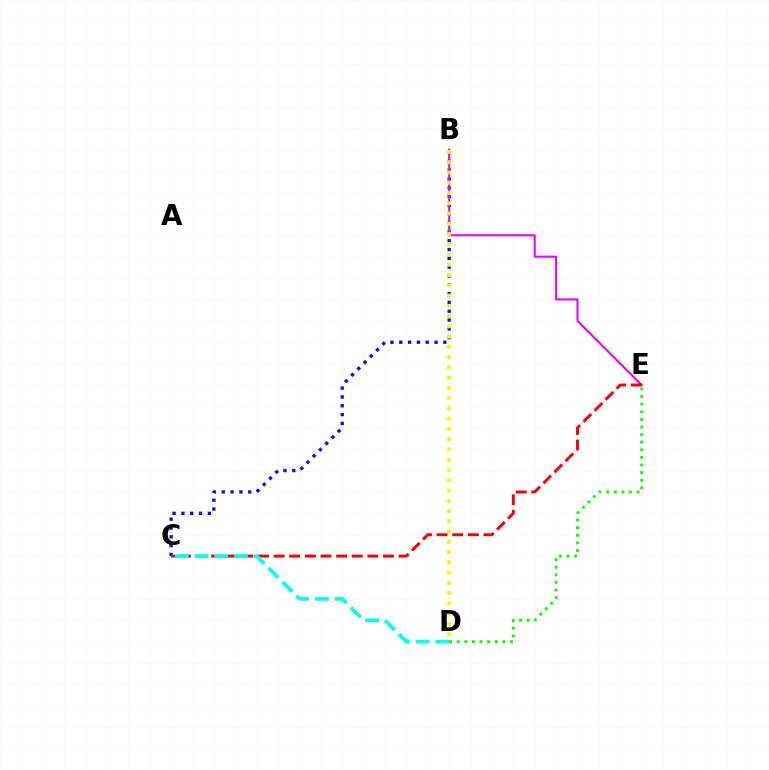{('B', 'C'): [{'color': '#0010ff', 'line_style': 'dotted', 'thickness': 2.4}], ('D', 'E'): [{'color': '#08ff00', 'line_style': 'dotted', 'thickness': 2.07}], ('B', 'E'): [{'color': '#ee00ff', 'line_style': 'solid', 'thickness': 1.5}], ('B', 'D'): [{'color': '#fcf500', 'line_style': 'dotted', 'thickness': 2.79}], ('C', 'E'): [{'color': '#ff0000', 'line_style': 'dashed', 'thickness': 2.12}], ('C', 'D'): [{'color': '#00fff6', 'line_style': 'dashed', 'thickness': 2.68}]}